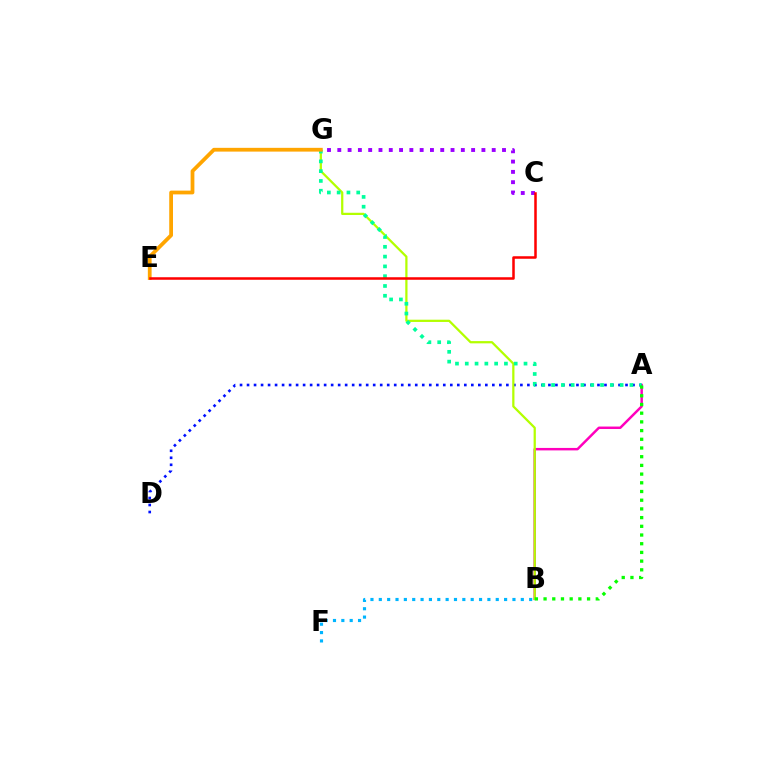{('A', 'B'): [{'color': '#ff00bd', 'line_style': 'solid', 'thickness': 1.78}, {'color': '#08ff00', 'line_style': 'dotted', 'thickness': 2.36}], ('A', 'D'): [{'color': '#0010ff', 'line_style': 'dotted', 'thickness': 1.9}], ('B', 'G'): [{'color': '#b3ff00', 'line_style': 'solid', 'thickness': 1.62}], ('A', 'G'): [{'color': '#00ff9d', 'line_style': 'dotted', 'thickness': 2.66}], ('E', 'G'): [{'color': '#ffa500', 'line_style': 'solid', 'thickness': 2.71}], ('C', 'G'): [{'color': '#9b00ff', 'line_style': 'dotted', 'thickness': 2.8}], ('B', 'F'): [{'color': '#00b5ff', 'line_style': 'dotted', 'thickness': 2.27}], ('C', 'E'): [{'color': '#ff0000', 'line_style': 'solid', 'thickness': 1.82}]}